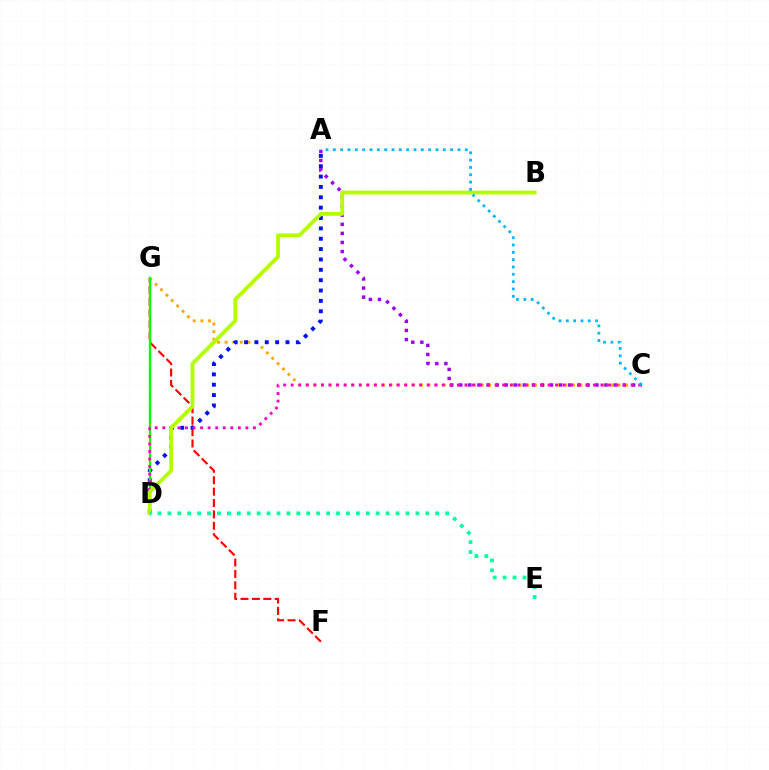{('C', 'G'): [{'color': '#ffa500', 'line_style': 'dotted', 'thickness': 2.07}], ('F', 'G'): [{'color': '#ff0000', 'line_style': 'dashed', 'thickness': 1.55}], ('A', 'D'): [{'color': '#0010ff', 'line_style': 'dotted', 'thickness': 2.81}], ('D', 'G'): [{'color': '#08ff00', 'line_style': 'solid', 'thickness': 1.66}], ('A', 'C'): [{'color': '#9b00ff', 'line_style': 'dotted', 'thickness': 2.47}, {'color': '#00b5ff', 'line_style': 'dotted', 'thickness': 1.99}], ('C', 'D'): [{'color': '#ff00bd', 'line_style': 'dotted', 'thickness': 2.05}], ('B', 'D'): [{'color': '#b3ff00', 'line_style': 'solid', 'thickness': 2.73}], ('D', 'E'): [{'color': '#00ff9d', 'line_style': 'dotted', 'thickness': 2.7}]}